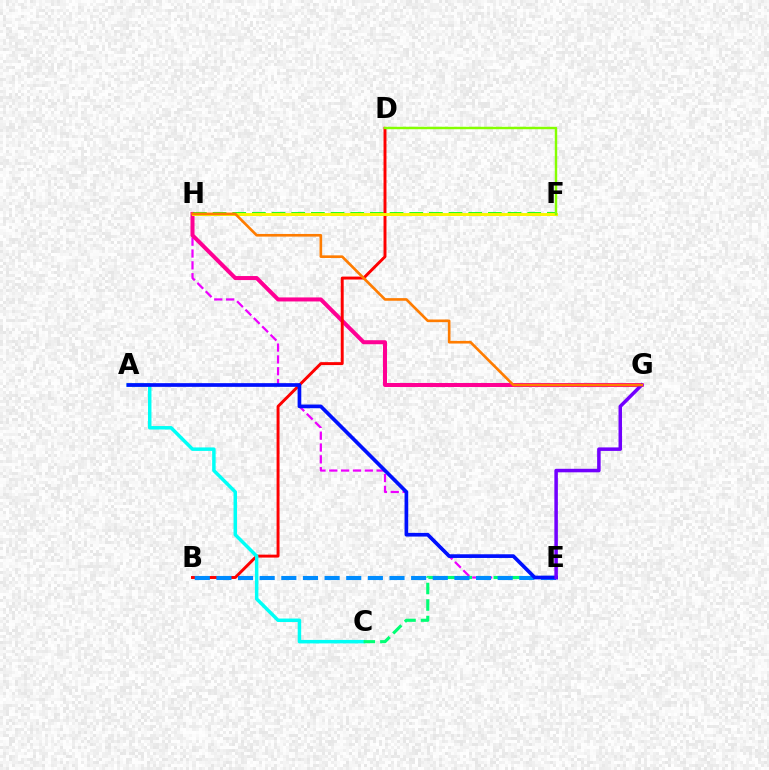{('E', 'H'): [{'color': '#ee00ff', 'line_style': 'dashed', 'thickness': 1.61}], ('G', 'H'): [{'color': '#ff0094', 'line_style': 'solid', 'thickness': 2.9}, {'color': '#ff7c00', 'line_style': 'solid', 'thickness': 1.9}], ('F', 'H'): [{'color': '#08ff00', 'line_style': 'dashed', 'thickness': 2.67}, {'color': '#fcf500', 'line_style': 'solid', 'thickness': 2.11}], ('B', 'D'): [{'color': '#ff0000', 'line_style': 'solid', 'thickness': 2.11}], ('A', 'C'): [{'color': '#00fff6', 'line_style': 'solid', 'thickness': 2.5}], ('C', 'E'): [{'color': '#00ff74', 'line_style': 'dashed', 'thickness': 2.24}], ('B', 'E'): [{'color': '#008cff', 'line_style': 'dashed', 'thickness': 2.94}], ('A', 'E'): [{'color': '#0010ff', 'line_style': 'solid', 'thickness': 2.66}], ('D', 'F'): [{'color': '#84ff00', 'line_style': 'solid', 'thickness': 1.75}], ('E', 'G'): [{'color': '#7200ff', 'line_style': 'solid', 'thickness': 2.53}]}